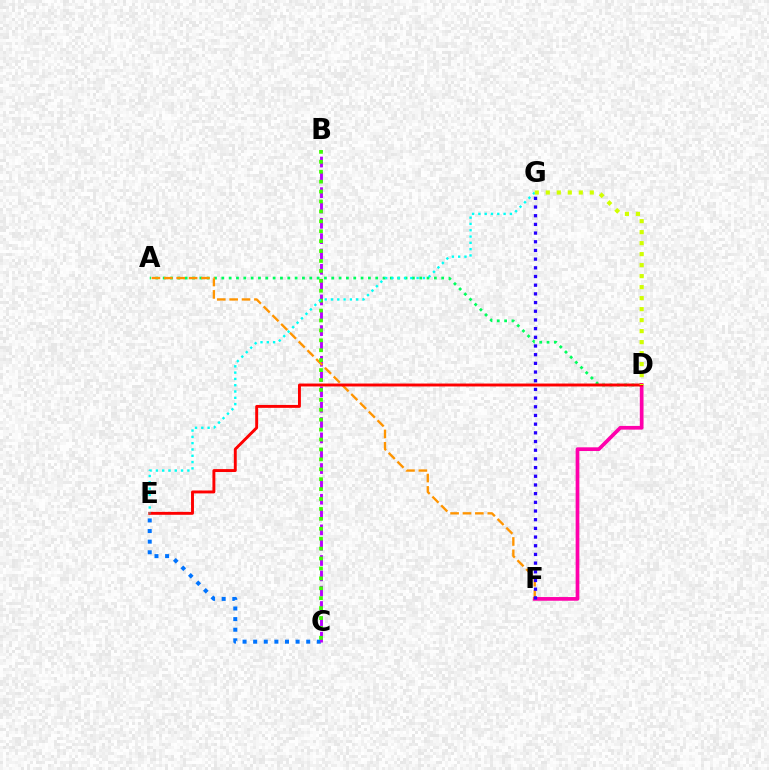{('C', 'E'): [{'color': '#0074ff', 'line_style': 'dotted', 'thickness': 2.88}], ('B', 'C'): [{'color': '#b900ff', 'line_style': 'dashed', 'thickness': 2.08}, {'color': '#3dff00', 'line_style': 'dotted', 'thickness': 2.69}], ('A', 'D'): [{'color': '#00ff5c', 'line_style': 'dotted', 'thickness': 1.99}], ('D', 'F'): [{'color': '#ff00ac', 'line_style': 'solid', 'thickness': 2.66}], ('A', 'F'): [{'color': '#ff9400', 'line_style': 'dashed', 'thickness': 1.68}], ('F', 'G'): [{'color': '#2500ff', 'line_style': 'dotted', 'thickness': 2.36}], ('D', 'E'): [{'color': '#ff0000', 'line_style': 'solid', 'thickness': 2.1}], ('E', 'G'): [{'color': '#00fff6', 'line_style': 'dotted', 'thickness': 1.71}], ('D', 'G'): [{'color': '#d1ff00', 'line_style': 'dotted', 'thickness': 2.99}]}